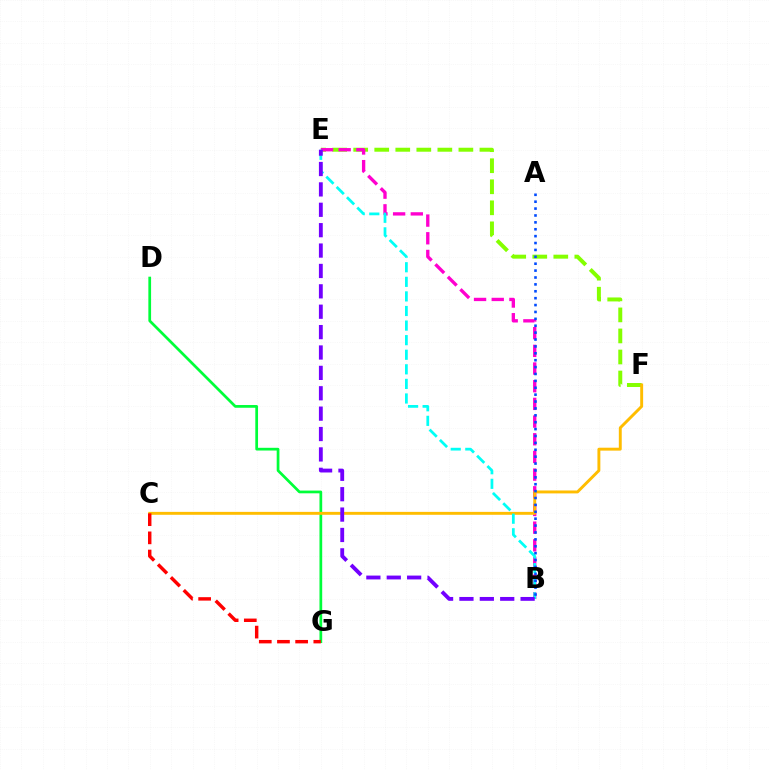{('D', 'G'): [{'color': '#00ff39', 'line_style': 'solid', 'thickness': 1.96}], ('E', 'F'): [{'color': '#84ff00', 'line_style': 'dashed', 'thickness': 2.86}], ('B', 'E'): [{'color': '#ff00cf', 'line_style': 'dashed', 'thickness': 2.4}, {'color': '#00fff6', 'line_style': 'dashed', 'thickness': 1.98}, {'color': '#7200ff', 'line_style': 'dashed', 'thickness': 2.77}], ('C', 'F'): [{'color': '#ffbd00', 'line_style': 'solid', 'thickness': 2.1}], ('A', 'B'): [{'color': '#004bff', 'line_style': 'dotted', 'thickness': 1.87}], ('C', 'G'): [{'color': '#ff0000', 'line_style': 'dashed', 'thickness': 2.47}]}